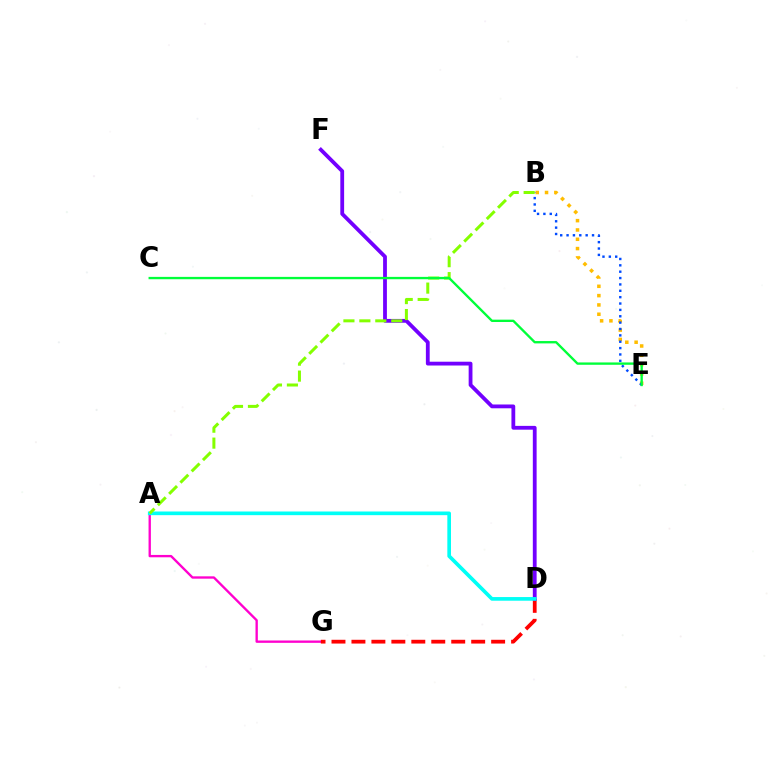{('B', 'E'): [{'color': '#ffbd00', 'line_style': 'dotted', 'thickness': 2.53}, {'color': '#004bff', 'line_style': 'dotted', 'thickness': 1.73}], ('A', 'G'): [{'color': '#ff00cf', 'line_style': 'solid', 'thickness': 1.69}], ('D', 'G'): [{'color': '#ff0000', 'line_style': 'dashed', 'thickness': 2.71}], ('D', 'F'): [{'color': '#7200ff', 'line_style': 'solid', 'thickness': 2.74}], ('A', 'D'): [{'color': '#00fff6', 'line_style': 'solid', 'thickness': 2.64}], ('A', 'B'): [{'color': '#84ff00', 'line_style': 'dashed', 'thickness': 2.17}], ('C', 'E'): [{'color': '#00ff39', 'line_style': 'solid', 'thickness': 1.69}]}